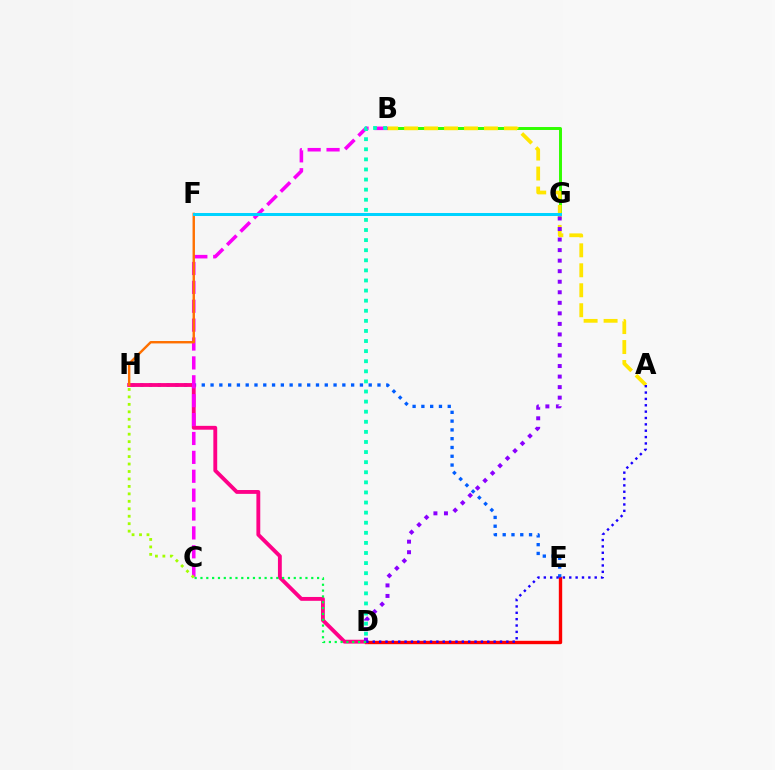{('D', 'E'): [{'color': '#ff0000', 'line_style': 'solid', 'thickness': 2.43}], ('E', 'H'): [{'color': '#005dff', 'line_style': 'dotted', 'thickness': 2.39}], ('B', 'G'): [{'color': '#31ff00', 'line_style': 'solid', 'thickness': 2.12}], ('D', 'H'): [{'color': '#ff0088', 'line_style': 'solid', 'thickness': 2.77}], ('A', 'B'): [{'color': '#ffe600', 'line_style': 'dashed', 'thickness': 2.71}], ('B', 'C'): [{'color': '#fa00f9', 'line_style': 'dashed', 'thickness': 2.57}], ('D', 'G'): [{'color': '#8a00ff', 'line_style': 'dotted', 'thickness': 2.86}], ('C', 'D'): [{'color': '#00ff45', 'line_style': 'dotted', 'thickness': 1.58}], ('A', 'D'): [{'color': '#1900ff', 'line_style': 'dotted', 'thickness': 1.73}], ('F', 'H'): [{'color': '#ff7000', 'line_style': 'solid', 'thickness': 1.74}], ('F', 'G'): [{'color': '#00d3ff', 'line_style': 'solid', 'thickness': 2.17}], ('C', 'H'): [{'color': '#a2ff00', 'line_style': 'dotted', 'thickness': 2.03}], ('B', 'D'): [{'color': '#00ffbb', 'line_style': 'dotted', 'thickness': 2.74}]}